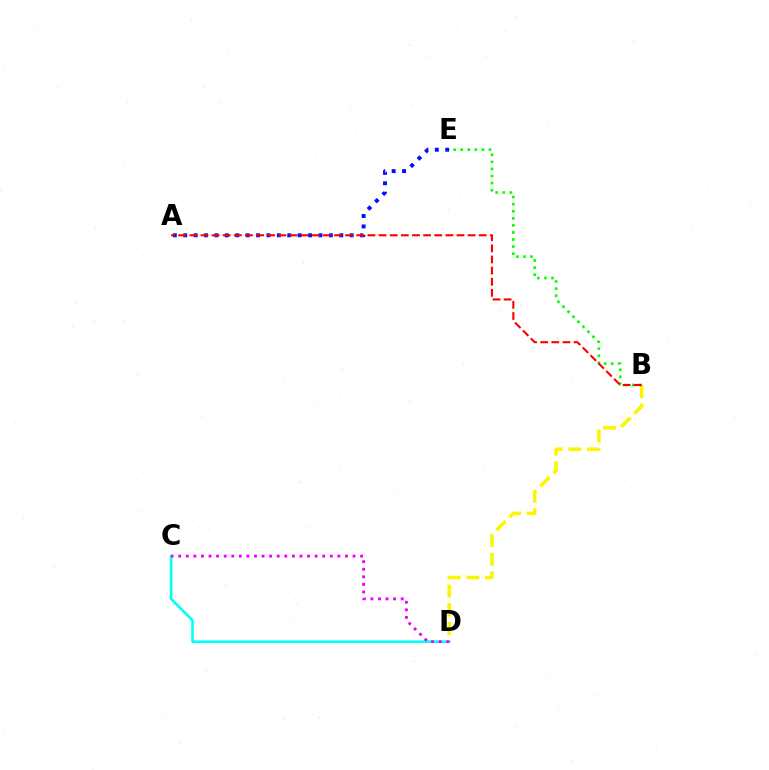{('B', 'D'): [{'color': '#fcf500', 'line_style': 'dashed', 'thickness': 2.53}], ('C', 'D'): [{'color': '#00fff6', 'line_style': 'solid', 'thickness': 1.87}, {'color': '#ee00ff', 'line_style': 'dotted', 'thickness': 2.06}], ('B', 'E'): [{'color': '#08ff00', 'line_style': 'dotted', 'thickness': 1.92}], ('A', 'E'): [{'color': '#0010ff', 'line_style': 'dotted', 'thickness': 2.83}], ('A', 'B'): [{'color': '#ff0000', 'line_style': 'dashed', 'thickness': 1.51}]}